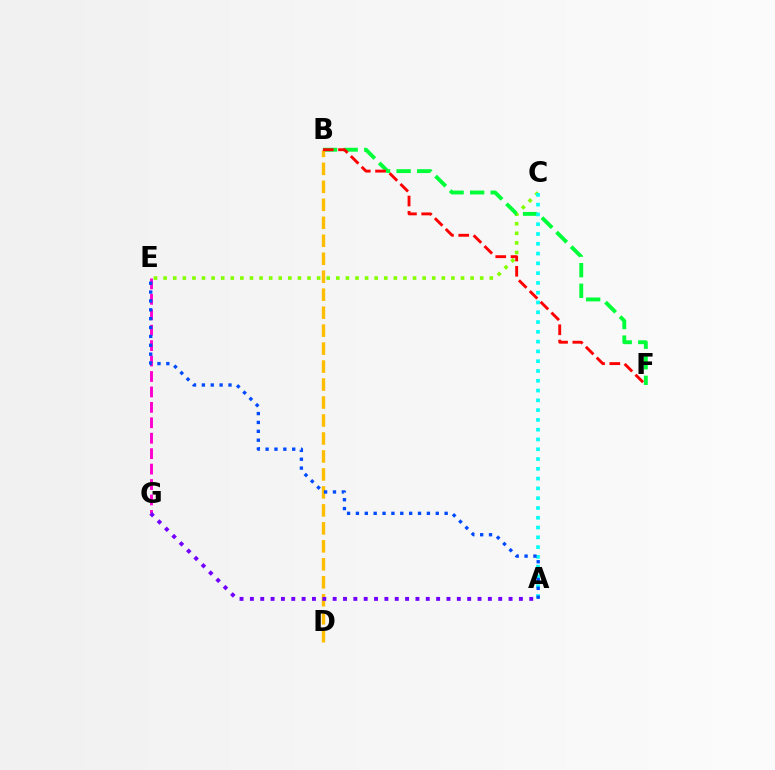{('E', 'G'): [{'color': '#ff00cf', 'line_style': 'dashed', 'thickness': 2.1}], ('C', 'E'): [{'color': '#84ff00', 'line_style': 'dotted', 'thickness': 2.61}], ('B', 'F'): [{'color': '#00ff39', 'line_style': 'dashed', 'thickness': 2.8}, {'color': '#ff0000', 'line_style': 'dashed', 'thickness': 2.08}], ('A', 'C'): [{'color': '#00fff6', 'line_style': 'dotted', 'thickness': 2.66}], ('B', 'D'): [{'color': '#ffbd00', 'line_style': 'dashed', 'thickness': 2.44}], ('A', 'G'): [{'color': '#7200ff', 'line_style': 'dotted', 'thickness': 2.81}], ('A', 'E'): [{'color': '#004bff', 'line_style': 'dotted', 'thickness': 2.41}]}